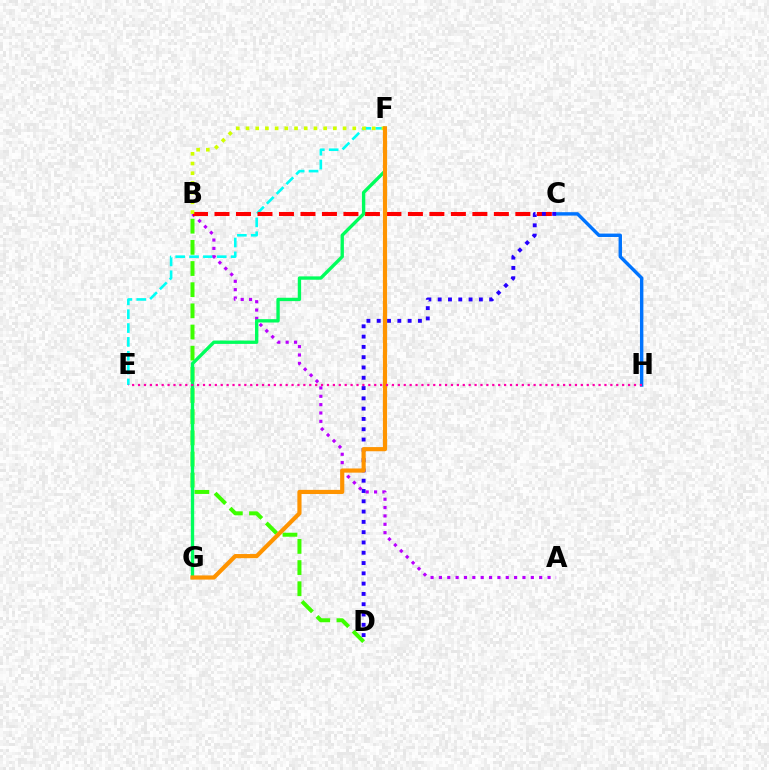{('E', 'F'): [{'color': '#00fff6', 'line_style': 'dashed', 'thickness': 1.88}], ('C', 'H'): [{'color': '#0074ff', 'line_style': 'solid', 'thickness': 2.46}], ('A', 'B'): [{'color': '#b900ff', 'line_style': 'dotted', 'thickness': 2.27}], ('B', 'D'): [{'color': '#3dff00', 'line_style': 'dashed', 'thickness': 2.87}], ('B', 'C'): [{'color': '#ff0000', 'line_style': 'dashed', 'thickness': 2.92}], ('C', 'D'): [{'color': '#2500ff', 'line_style': 'dotted', 'thickness': 2.8}], ('B', 'F'): [{'color': '#d1ff00', 'line_style': 'dotted', 'thickness': 2.64}], ('F', 'G'): [{'color': '#00ff5c', 'line_style': 'solid', 'thickness': 2.42}, {'color': '#ff9400', 'line_style': 'solid', 'thickness': 3.0}], ('E', 'H'): [{'color': '#ff00ac', 'line_style': 'dotted', 'thickness': 1.6}]}